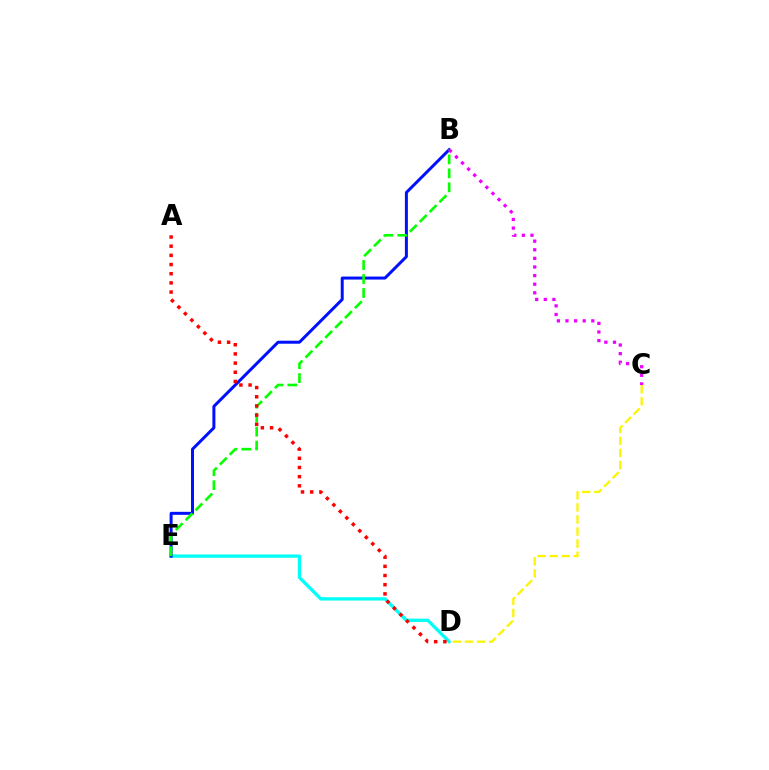{('D', 'E'): [{'color': '#00fff6', 'line_style': 'solid', 'thickness': 2.36}], ('B', 'E'): [{'color': '#0010ff', 'line_style': 'solid', 'thickness': 2.16}, {'color': '#08ff00', 'line_style': 'dashed', 'thickness': 1.9}], ('C', 'D'): [{'color': '#fcf500', 'line_style': 'dashed', 'thickness': 1.64}], ('A', 'D'): [{'color': '#ff0000', 'line_style': 'dotted', 'thickness': 2.49}], ('B', 'C'): [{'color': '#ee00ff', 'line_style': 'dotted', 'thickness': 2.34}]}